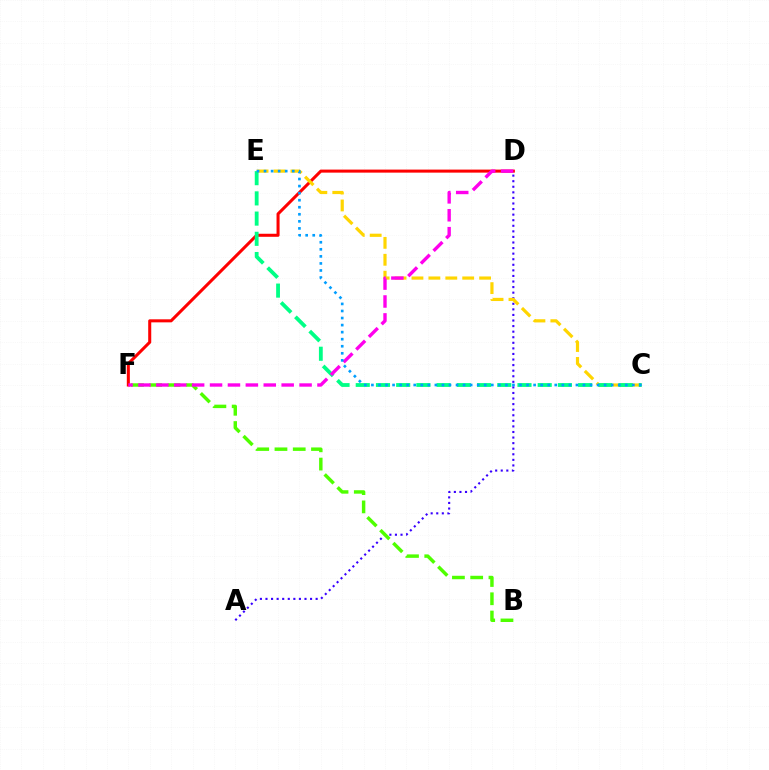{('D', 'F'): [{'color': '#ff0000', 'line_style': 'solid', 'thickness': 2.19}, {'color': '#ff00ed', 'line_style': 'dashed', 'thickness': 2.43}], ('A', 'D'): [{'color': '#3700ff', 'line_style': 'dotted', 'thickness': 1.51}], ('C', 'E'): [{'color': '#ffd500', 'line_style': 'dashed', 'thickness': 2.3}, {'color': '#00ff86', 'line_style': 'dashed', 'thickness': 2.75}, {'color': '#009eff', 'line_style': 'dotted', 'thickness': 1.92}], ('B', 'F'): [{'color': '#4fff00', 'line_style': 'dashed', 'thickness': 2.48}]}